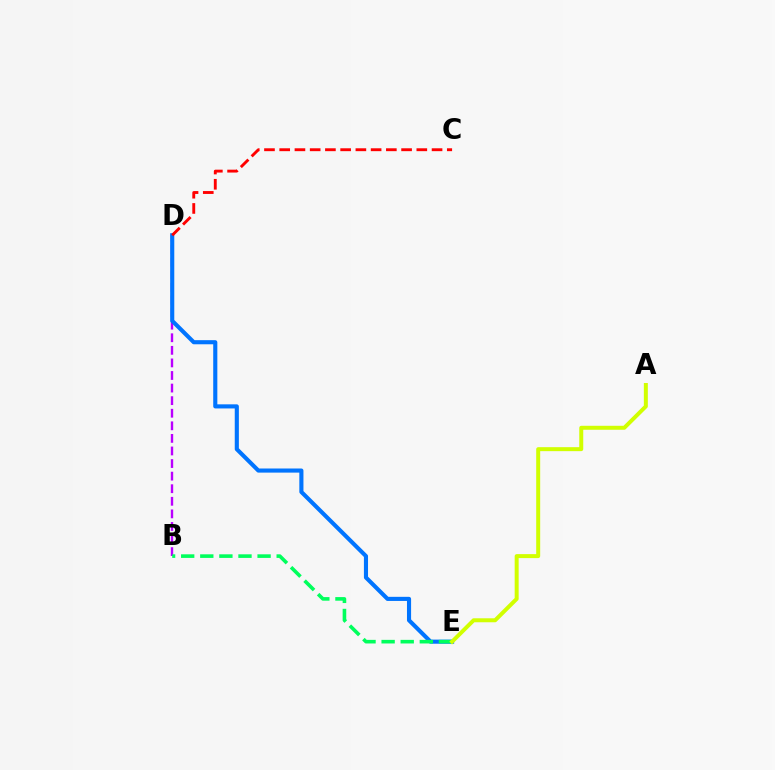{('B', 'D'): [{'color': '#b900ff', 'line_style': 'dashed', 'thickness': 1.71}], ('D', 'E'): [{'color': '#0074ff', 'line_style': 'solid', 'thickness': 2.96}], ('B', 'E'): [{'color': '#00ff5c', 'line_style': 'dashed', 'thickness': 2.59}], ('A', 'E'): [{'color': '#d1ff00', 'line_style': 'solid', 'thickness': 2.87}], ('C', 'D'): [{'color': '#ff0000', 'line_style': 'dashed', 'thickness': 2.07}]}